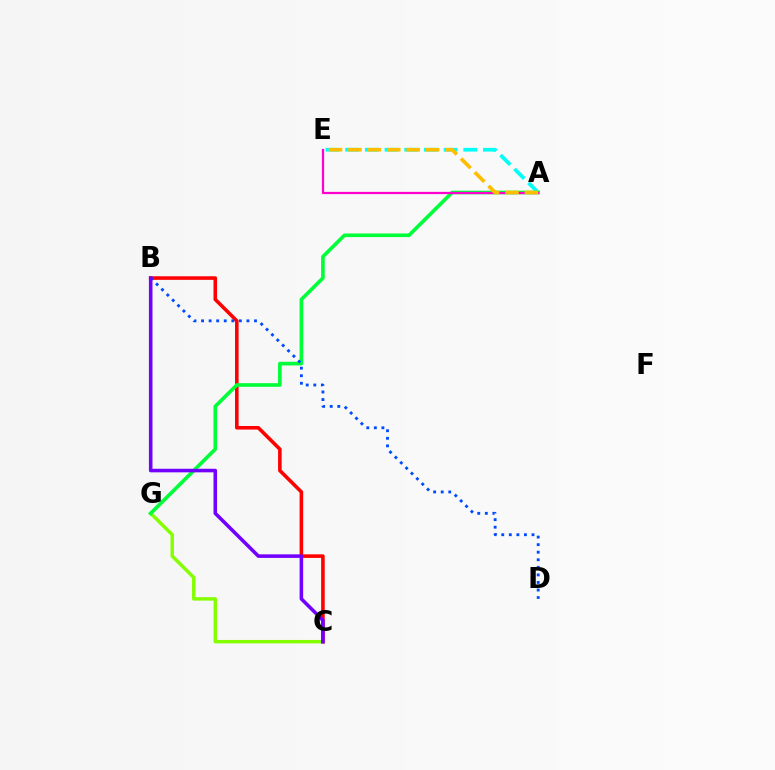{('C', 'G'): [{'color': '#84ff00', 'line_style': 'solid', 'thickness': 2.48}], ('B', 'C'): [{'color': '#ff0000', 'line_style': 'solid', 'thickness': 2.57}, {'color': '#7200ff', 'line_style': 'solid', 'thickness': 2.56}], ('A', 'E'): [{'color': '#00fff6', 'line_style': 'dashed', 'thickness': 2.67}, {'color': '#ff00cf', 'line_style': 'solid', 'thickness': 1.61}, {'color': '#ffbd00', 'line_style': 'dashed', 'thickness': 2.64}], ('A', 'G'): [{'color': '#00ff39', 'line_style': 'solid', 'thickness': 2.62}], ('B', 'D'): [{'color': '#004bff', 'line_style': 'dotted', 'thickness': 2.05}]}